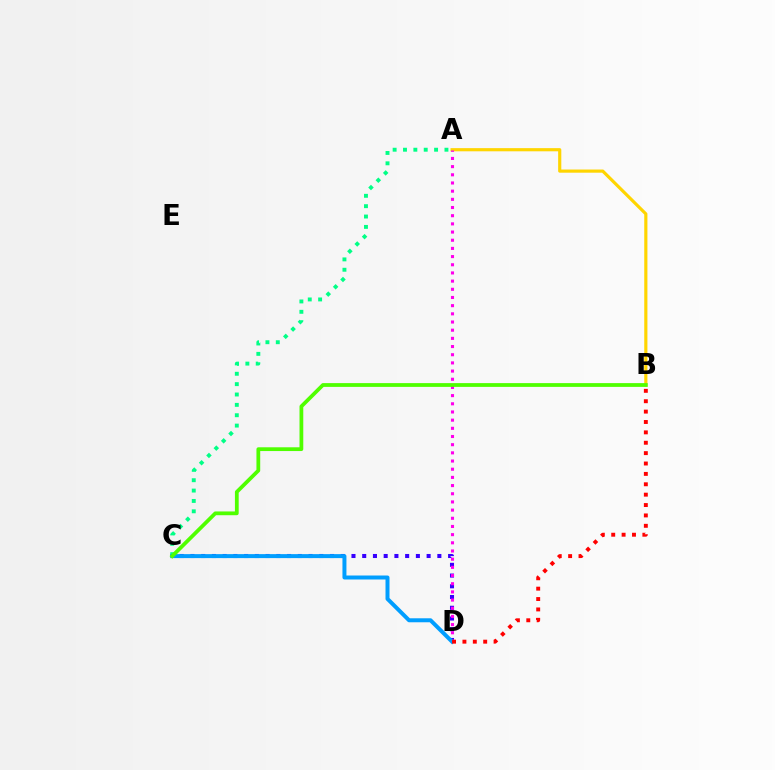{('C', 'D'): [{'color': '#3700ff', 'line_style': 'dotted', 'thickness': 2.92}, {'color': '#009eff', 'line_style': 'solid', 'thickness': 2.87}], ('A', 'C'): [{'color': '#00ff86', 'line_style': 'dotted', 'thickness': 2.82}], ('A', 'B'): [{'color': '#ffd500', 'line_style': 'solid', 'thickness': 2.28}], ('A', 'D'): [{'color': '#ff00ed', 'line_style': 'dotted', 'thickness': 2.22}], ('B', 'C'): [{'color': '#4fff00', 'line_style': 'solid', 'thickness': 2.71}], ('B', 'D'): [{'color': '#ff0000', 'line_style': 'dotted', 'thickness': 2.82}]}